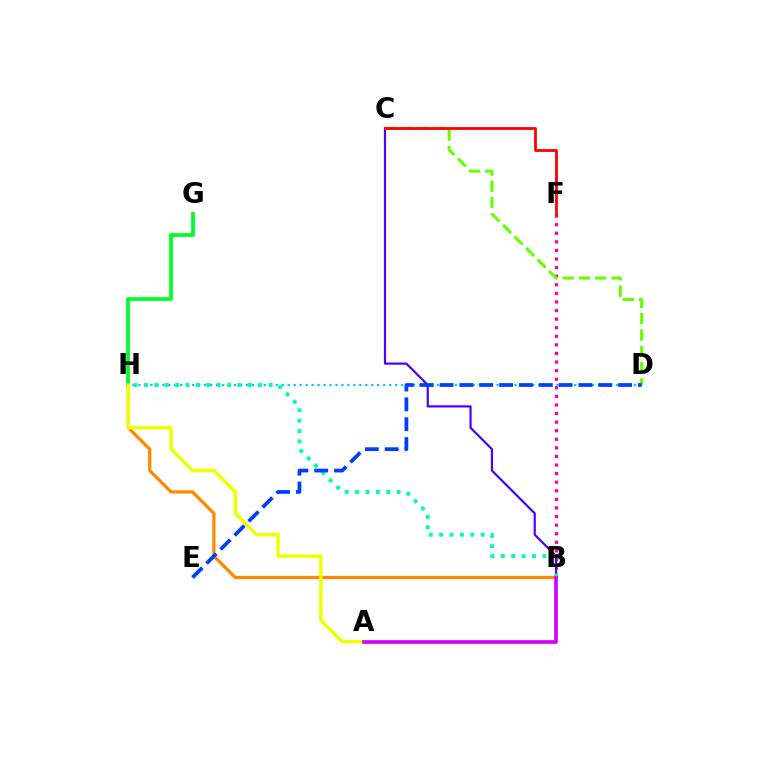{('B', 'F'): [{'color': '#ff00a0', 'line_style': 'dotted', 'thickness': 2.33}], ('B', 'C'): [{'color': '#4f00ff', 'line_style': 'solid', 'thickness': 1.59}], ('D', 'H'): [{'color': '#00c7ff', 'line_style': 'dotted', 'thickness': 1.62}], ('B', 'H'): [{'color': '#ff8800', 'line_style': 'solid', 'thickness': 2.32}, {'color': '#00ffaf', 'line_style': 'dotted', 'thickness': 2.82}], ('C', 'D'): [{'color': '#66ff00', 'line_style': 'dashed', 'thickness': 2.21}], ('G', 'H'): [{'color': '#00ff27', 'line_style': 'solid', 'thickness': 2.7}], ('C', 'F'): [{'color': '#ff0000', 'line_style': 'solid', 'thickness': 2.02}], ('A', 'H'): [{'color': '#eeff00', 'line_style': 'solid', 'thickness': 2.49}], ('A', 'B'): [{'color': '#d600ff', 'line_style': 'solid', 'thickness': 2.64}], ('D', 'E'): [{'color': '#003fff', 'line_style': 'dashed', 'thickness': 2.7}]}